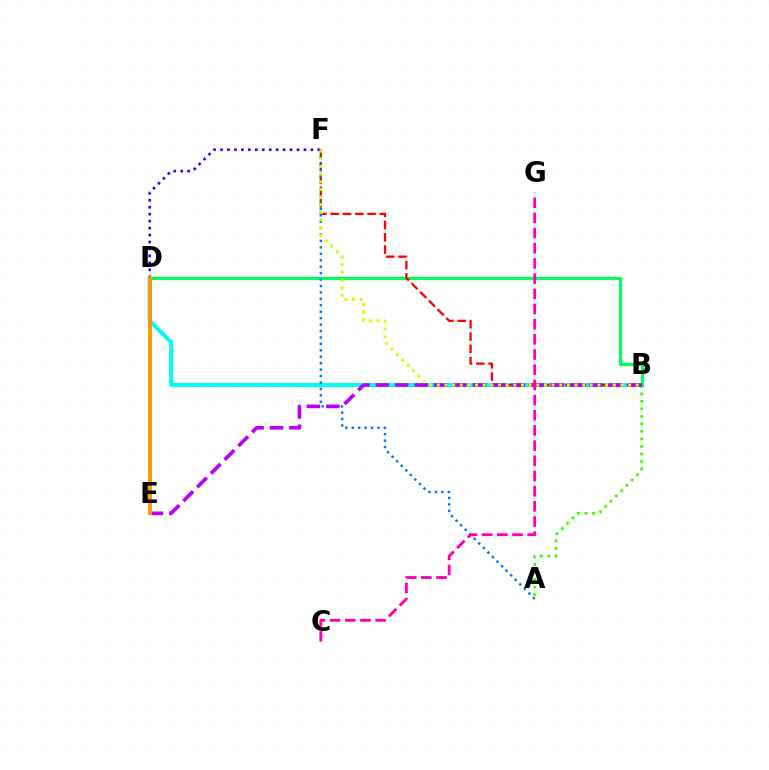{('B', 'D'): [{'color': '#00fff6', 'line_style': 'solid', 'thickness': 2.9}, {'color': '#00ff5c', 'line_style': 'solid', 'thickness': 2.28}], ('A', 'B'): [{'color': '#3dff00', 'line_style': 'dotted', 'thickness': 2.04}], ('B', 'F'): [{'color': '#ff0000', 'line_style': 'dashed', 'thickness': 1.67}, {'color': '#d1ff00', 'line_style': 'dotted', 'thickness': 2.08}], ('D', 'F'): [{'color': '#2500ff', 'line_style': 'dotted', 'thickness': 1.89}], ('A', 'F'): [{'color': '#0074ff', 'line_style': 'dotted', 'thickness': 1.75}], ('B', 'E'): [{'color': '#b900ff', 'line_style': 'dashed', 'thickness': 2.64}], ('C', 'G'): [{'color': '#ff00ac', 'line_style': 'dashed', 'thickness': 2.06}], ('D', 'E'): [{'color': '#ff9400', 'line_style': 'solid', 'thickness': 2.81}]}